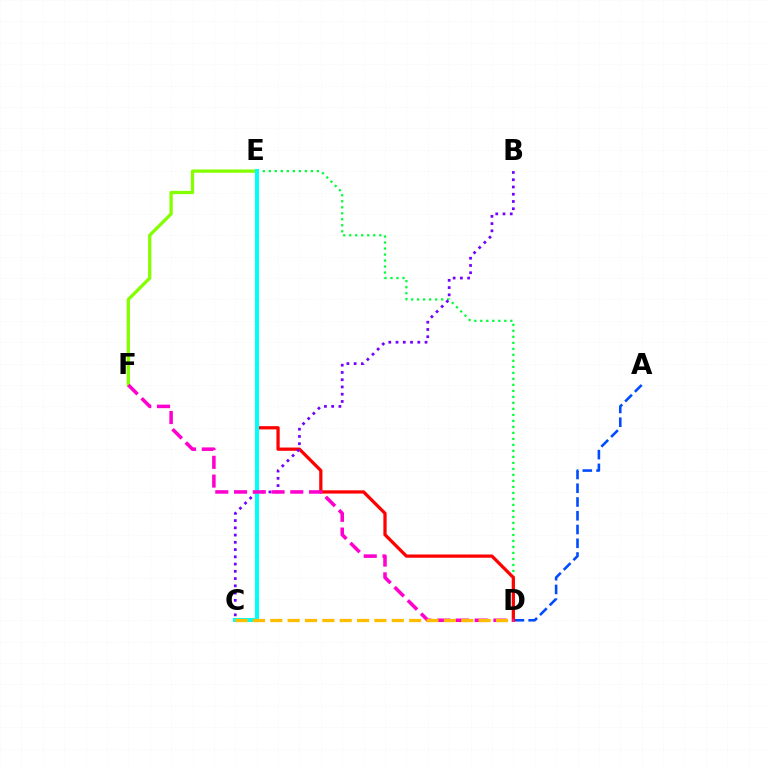{('E', 'F'): [{'color': '#84ff00', 'line_style': 'solid', 'thickness': 2.36}], ('D', 'E'): [{'color': '#00ff39', 'line_style': 'dotted', 'thickness': 1.63}, {'color': '#ff0000', 'line_style': 'solid', 'thickness': 2.34}], ('A', 'D'): [{'color': '#004bff', 'line_style': 'dashed', 'thickness': 1.87}], ('B', 'C'): [{'color': '#7200ff', 'line_style': 'dotted', 'thickness': 1.97}], ('C', 'E'): [{'color': '#00fff6', 'line_style': 'solid', 'thickness': 2.9}], ('D', 'F'): [{'color': '#ff00cf', 'line_style': 'dashed', 'thickness': 2.55}], ('C', 'D'): [{'color': '#ffbd00', 'line_style': 'dashed', 'thickness': 2.36}]}